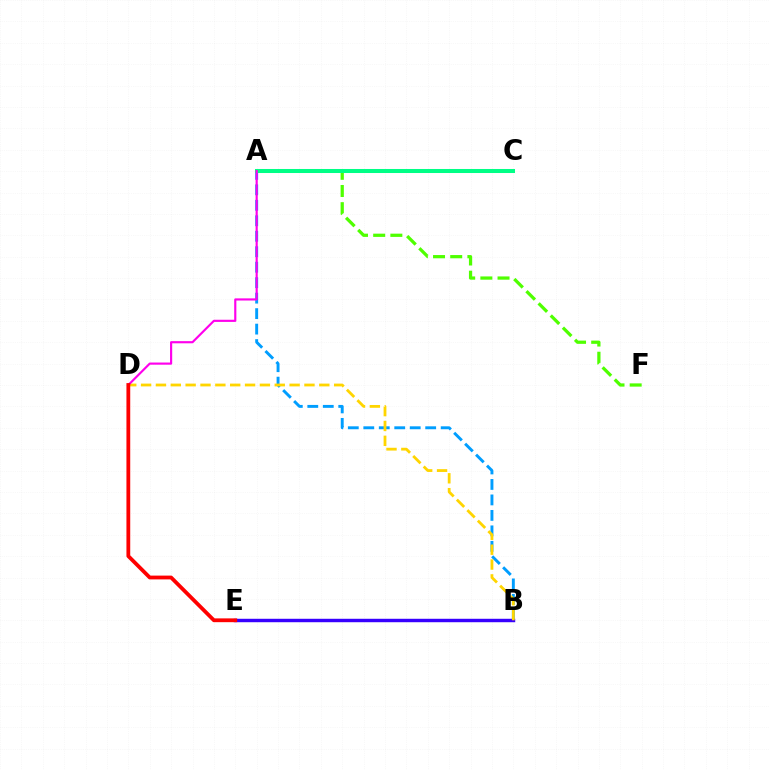{('A', 'B'): [{'color': '#009eff', 'line_style': 'dashed', 'thickness': 2.1}], ('B', 'E'): [{'color': '#3700ff', 'line_style': 'solid', 'thickness': 2.48}], ('A', 'F'): [{'color': '#4fff00', 'line_style': 'dashed', 'thickness': 2.33}], ('A', 'C'): [{'color': '#00ff86', 'line_style': 'solid', 'thickness': 2.9}], ('B', 'D'): [{'color': '#ffd500', 'line_style': 'dashed', 'thickness': 2.02}], ('A', 'D'): [{'color': '#ff00ed', 'line_style': 'solid', 'thickness': 1.55}], ('D', 'E'): [{'color': '#ff0000', 'line_style': 'solid', 'thickness': 2.73}]}